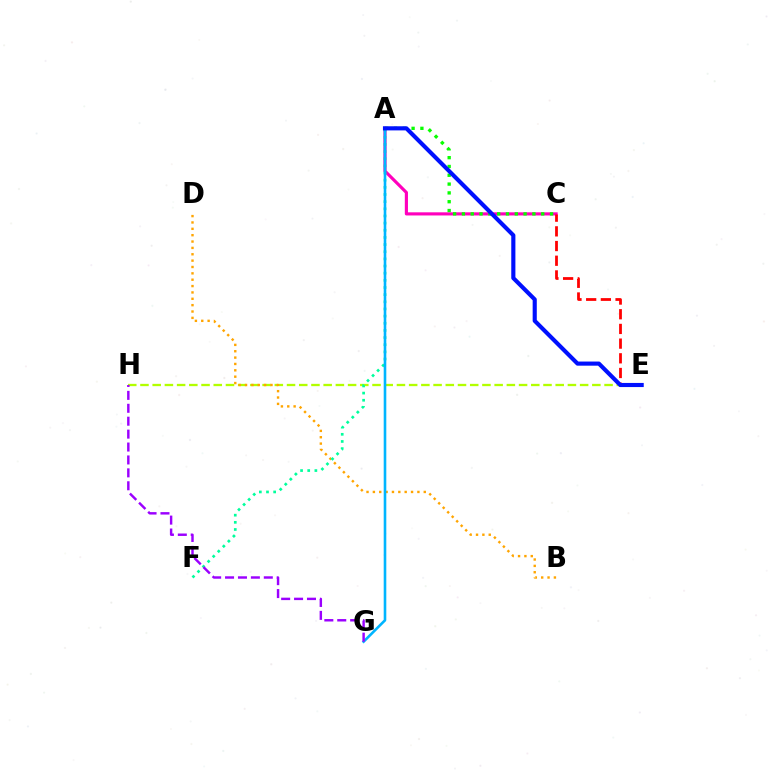{('E', 'H'): [{'color': '#b3ff00', 'line_style': 'dashed', 'thickness': 1.66}], ('B', 'D'): [{'color': '#ffa500', 'line_style': 'dotted', 'thickness': 1.73}], ('A', 'C'): [{'color': '#ff00bd', 'line_style': 'solid', 'thickness': 2.26}, {'color': '#08ff00', 'line_style': 'dotted', 'thickness': 2.39}], ('A', 'F'): [{'color': '#00ff9d', 'line_style': 'dotted', 'thickness': 1.94}], ('A', 'G'): [{'color': '#00b5ff', 'line_style': 'solid', 'thickness': 1.88}], ('C', 'E'): [{'color': '#ff0000', 'line_style': 'dashed', 'thickness': 2.0}], ('G', 'H'): [{'color': '#9b00ff', 'line_style': 'dashed', 'thickness': 1.75}], ('A', 'E'): [{'color': '#0010ff', 'line_style': 'solid', 'thickness': 2.97}]}